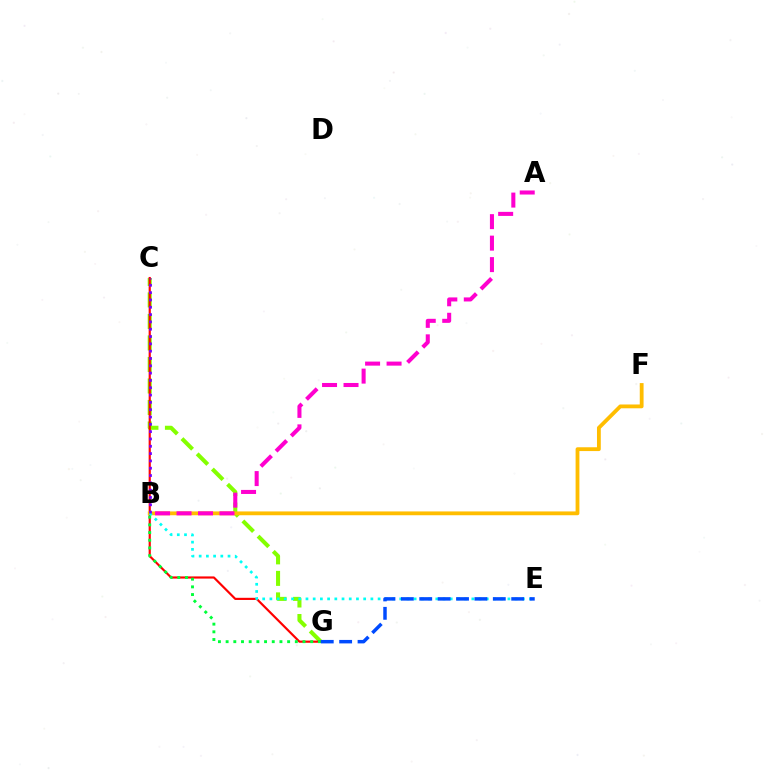{('C', 'G'): [{'color': '#84ff00', 'line_style': 'dashed', 'thickness': 2.92}, {'color': '#ff0000', 'line_style': 'solid', 'thickness': 1.56}], ('B', 'F'): [{'color': '#ffbd00', 'line_style': 'solid', 'thickness': 2.74}], ('A', 'B'): [{'color': '#ff00cf', 'line_style': 'dashed', 'thickness': 2.92}], ('B', 'E'): [{'color': '#00fff6', 'line_style': 'dotted', 'thickness': 1.96}], ('B', 'C'): [{'color': '#7200ff', 'line_style': 'dotted', 'thickness': 1.99}], ('B', 'G'): [{'color': '#00ff39', 'line_style': 'dotted', 'thickness': 2.09}], ('E', 'G'): [{'color': '#004bff', 'line_style': 'dashed', 'thickness': 2.5}]}